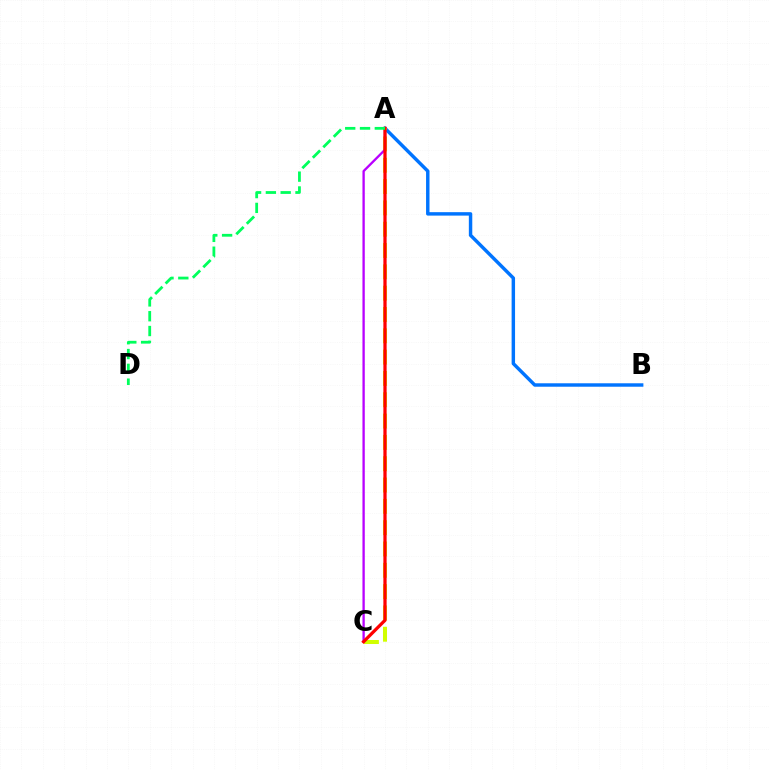{('A', 'B'): [{'color': '#0074ff', 'line_style': 'solid', 'thickness': 2.48}], ('A', 'C'): [{'color': '#d1ff00', 'line_style': 'dashed', 'thickness': 2.9}, {'color': '#b900ff', 'line_style': 'solid', 'thickness': 1.67}, {'color': '#ff0000', 'line_style': 'solid', 'thickness': 2.34}], ('A', 'D'): [{'color': '#00ff5c', 'line_style': 'dashed', 'thickness': 2.01}]}